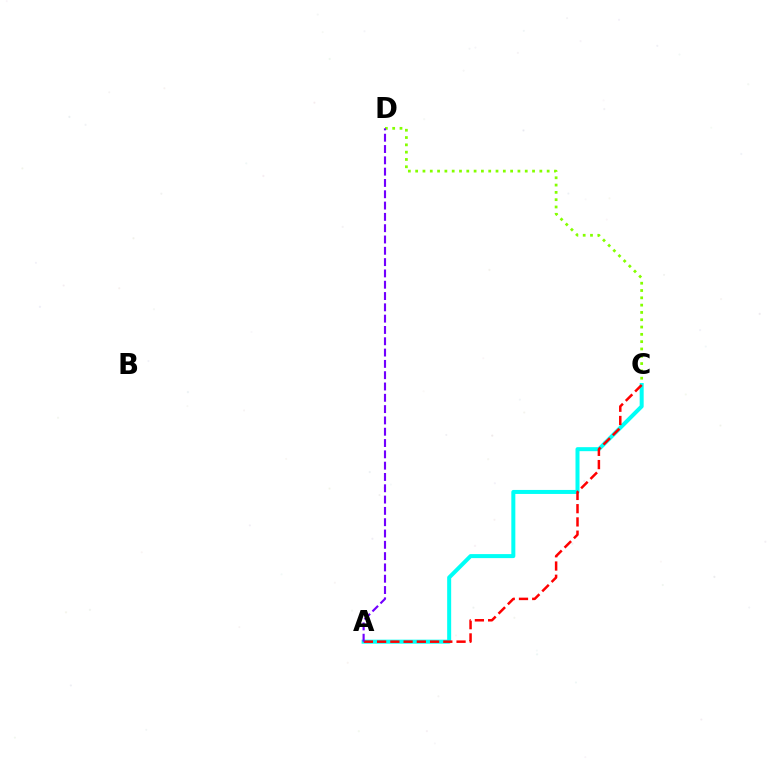{('C', 'D'): [{'color': '#84ff00', 'line_style': 'dotted', 'thickness': 1.98}], ('A', 'C'): [{'color': '#00fff6', 'line_style': 'solid', 'thickness': 2.89}, {'color': '#ff0000', 'line_style': 'dashed', 'thickness': 1.8}], ('A', 'D'): [{'color': '#7200ff', 'line_style': 'dashed', 'thickness': 1.54}]}